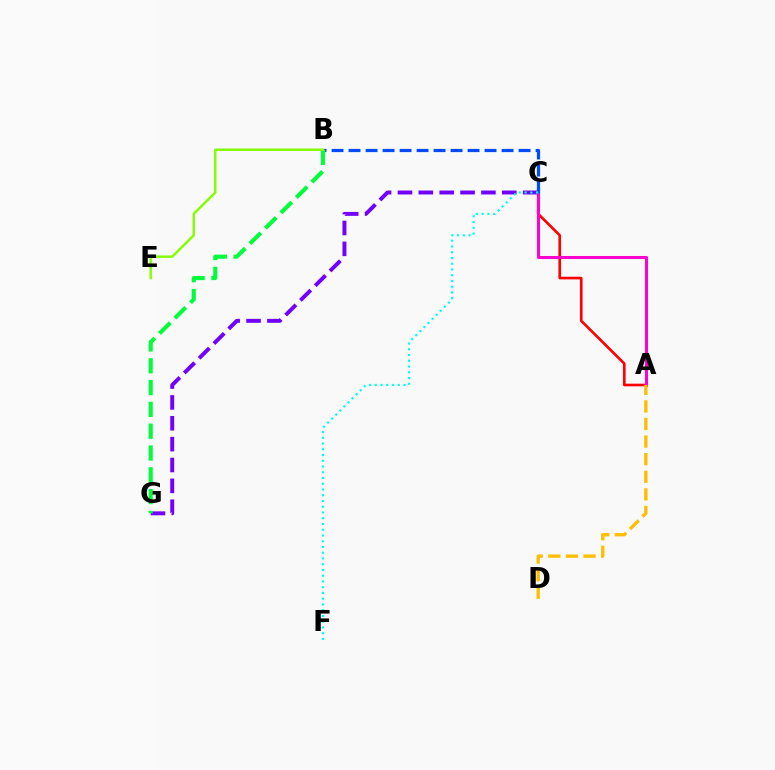{('A', 'C'): [{'color': '#ff0000', 'line_style': 'solid', 'thickness': 1.9}, {'color': '#ff00cf', 'line_style': 'solid', 'thickness': 2.18}], ('B', 'C'): [{'color': '#004bff', 'line_style': 'dashed', 'thickness': 2.31}], ('C', 'G'): [{'color': '#7200ff', 'line_style': 'dashed', 'thickness': 2.83}], ('B', 'G'): [{'color': '#00ff39', 'line_style': 'dashed', 'thickness': 2.96}], ('A', 'D'): [{'color': '#ffbd00', 'line_style': 'dashed', 'thickness': 2.39}], ('C', 'F'): [{'color': '#00fff6', 'line_style': 'dotted', 'thickness': 1.56}], ('B', 'E'): [{'color': '#84ff00', 'line_style': 'solid', 'thickness': 1.76}]}